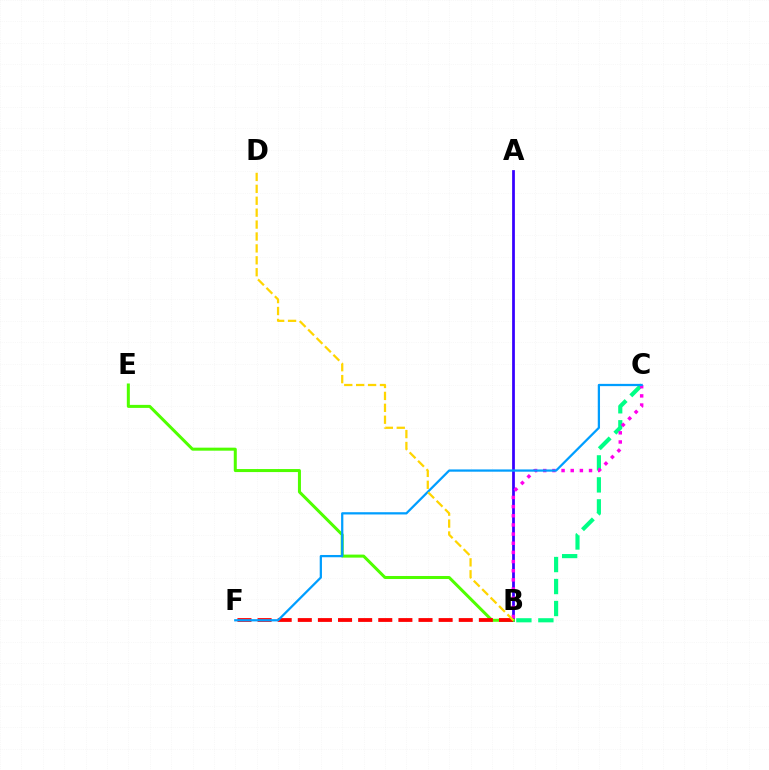{('A', 'B'): [{'color': '#3700ff', 'line_style': 'solid', 'thickness': 1.98}], ('B', 'E'): [{'color': '#4fff00', 'line_style': 'solid', 'thickness': 2.17}], ('B', 'C'): [{'color': '#00ff86', 'line_style': 'dashed', 'thickness': 2.99}, {'color': '#ff00ed', 'line_style': 'dotted', 'thickness': 2.49}], ('B', 'F'): [{'color': '#ff0000', 'line_style': 'dashed', 'thickness': 2.73}], ('C', 'F'): [{'color': '#009eff', 'line_style': 'solid', 'thickness': 1.62}], ('B', 'D'): [{'color': '#ffd500', 'line_style': 'dashed', 'thickness': 1.62}]}